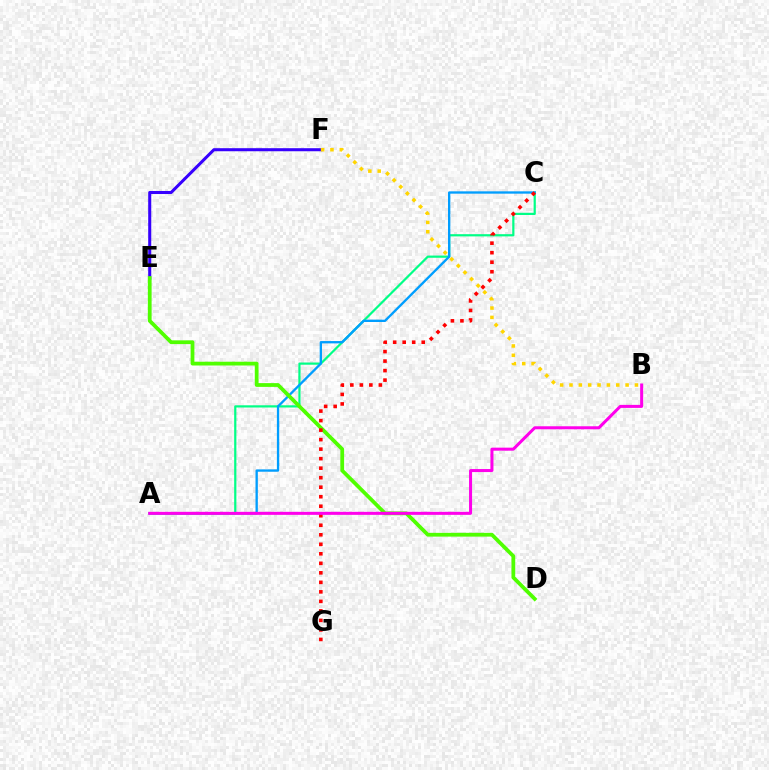{('A', 'C'): [{'color': '#00ff86', 'line_style': 'solid', 'thickness': 1.59}, {'color': '#009eff', 'line_style': 'solid', 'thickness': 1.68}], ('E', 'F'): [{'color': '#3700ff', 'line_style': 'solid', 'thickness': 2.2}], ('B', 'F'): [{'color': '#ffd500', 'line_style': 'dotted', 'thickness': 2.54}], ('D', 'E'): [{'color': '#4fff00', 'line_style': 'solid', 'thickness': 2.71}], ('C', 'G'): [{'color': '#ff0000', 'line_style': 'dotted', 'thickness': 2.58}], ('A', 'B'): [{'color': '#ff00ed', 'line_style': 'solid', 'thickness': 2.18}]}